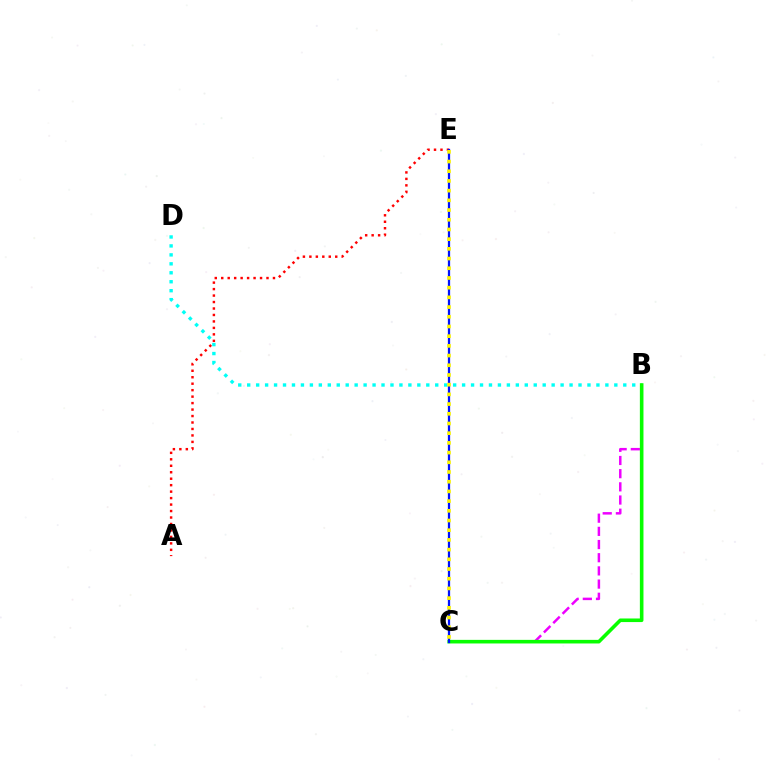{('B', 'D'): [{'color': '#00fff6', 'line_style': 'dotted', 'thickness': 2.43}], ('B', 'C'): [{'color': '#ee00ff', 'line_style': 'dashed', 'thickness': 1.79}, {'color': '#08ff00', 'line_style': 'solid', 'thickness': 2.59}], ('A', 'E'): [{'color': '#ff0000', 'line_style': 'dotted', 'thickness': 1.76}], ('C', 'E'): [{'color': '#0010ff', 'line_style': 'solid', 'thickness': 1.63}, {'color': '#fcf500', 'line_style': 'dotted', 'thickness': 2.64}]}